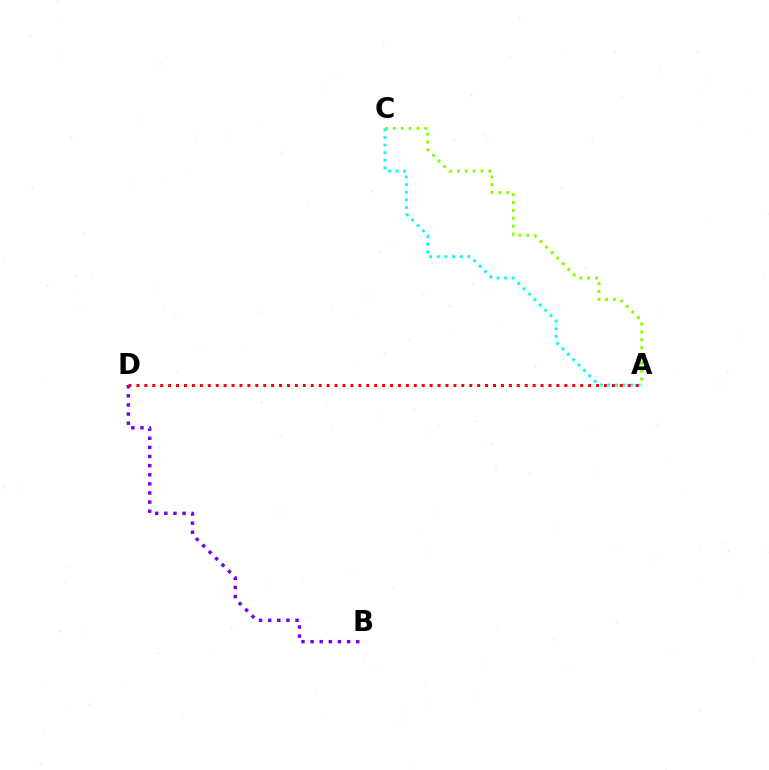{('B', 'D'): [{'color': '#7200ff', 'line_style': 'dotted', 'thickness': 2.48}], ('A', 'C'): [{'color': '#84ff00', 'line_style': 'dotted', 'thickness': 2.14}, {'color': '#00fff6', 'line_style': 'dotted', 'thickness': 2.07}], ('A', 'D'): [{'color': '#ff0000', 'line_style': 'dotted', 'thickness': 2.15}]}